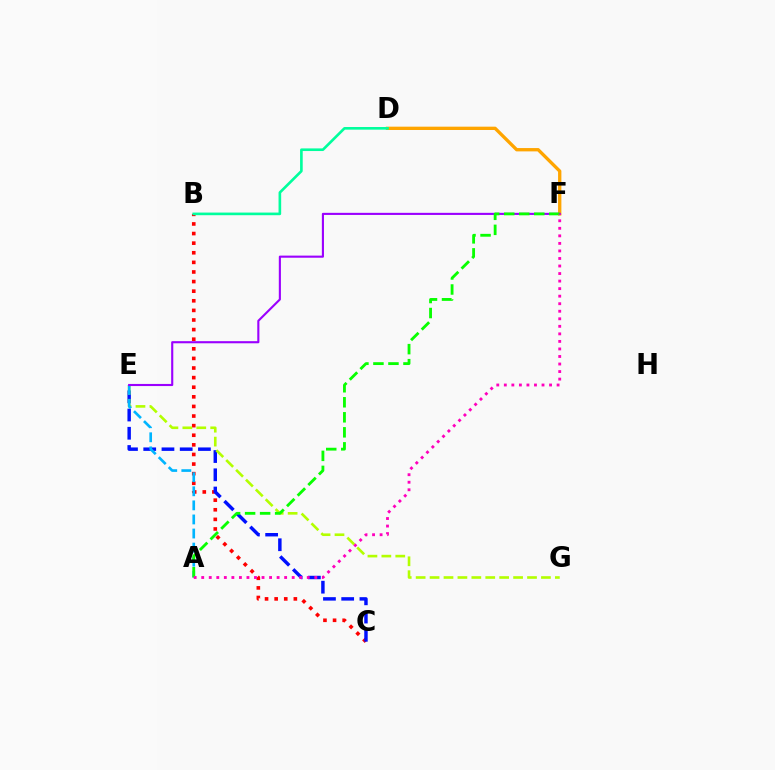{('B', 'C'): [{'color': '#ff0000', 'line_style': 'dotted', 'thickness': 2.61}], ('D', 'F'): [{'color': '#ffa500', 'line_style': 'solid', 'thickness': 2.39}], ('C', 'E'): [{'color': '#0010ff', 'line_style': 'dashed', 'thickness': 2.48}], ('B', 'D'): [{'color': '#00ff9d', 'line_style': 'solid', 'thickness': 1.9}], ('E', 'G'): [{'color': '#b3ff00', 'line_style': 'dashed', 'thickness': 1.89}], ('A', 'E'): [{'color': '#00b5ff', 'line_style': 'dashed', 'thickness': 1.91}], ('E', 'F'): [{'color': '#9b00ff', 'line_style': 'solid', 'thickness': 1.52}], ('A', 'F'): [{'color': '#08ff00', 'line_style': 'dashed', 'thickness': 2.04}, {'color': '#ff00bd', 'line_style': 'dotted', 'thickness': 2.05}]}